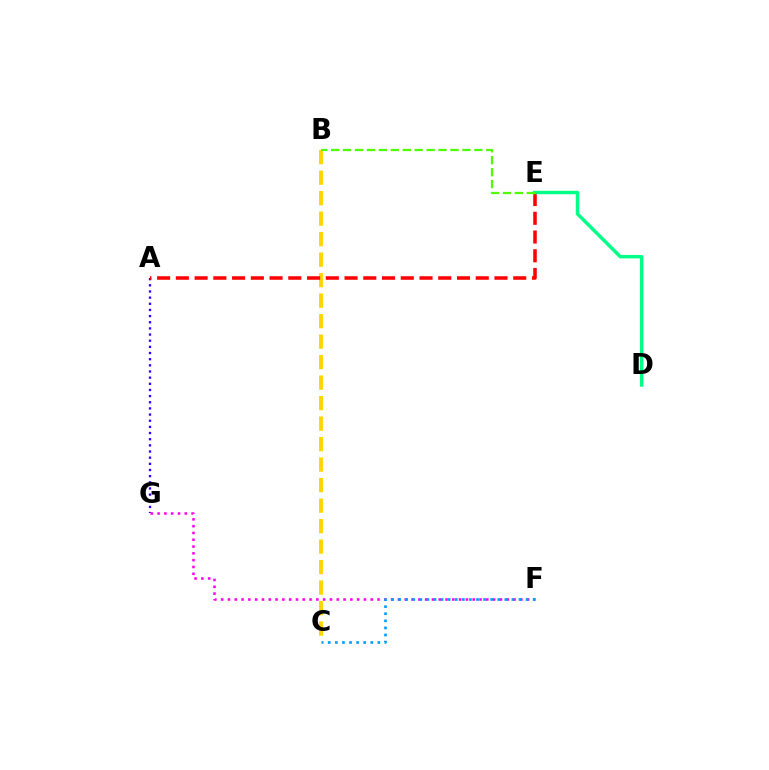{('A', 'G'): [{'color': '#3700ff', 'line_style': 'dotted', 'thickness': 1.67}], ('B', 'C'): [{'color': '#ffd500', 'line_style': 'dashed', 'thickness': 2.78}], ('F', 'G'): [{'color': '#ff00ed', 'line_style': 'dotted', 'thickness': 1.85}], ('A', 'E'): [{'color': '#ff0000', 'line_style': 'dashed', 'thickness': 2.55}], ('D', 'E'): [{'color': '#00ff86', 'line_style': 'solid', 'thickness': 2.48}], ('B', 'E'): [{'color': '#4fff00', 'line_style': 'dashed', 'thickness': 1.62}], ('C', 'F'): [{'color': '#009eff', 'line_style': 'dotted', 'thickness': 1.92}]}